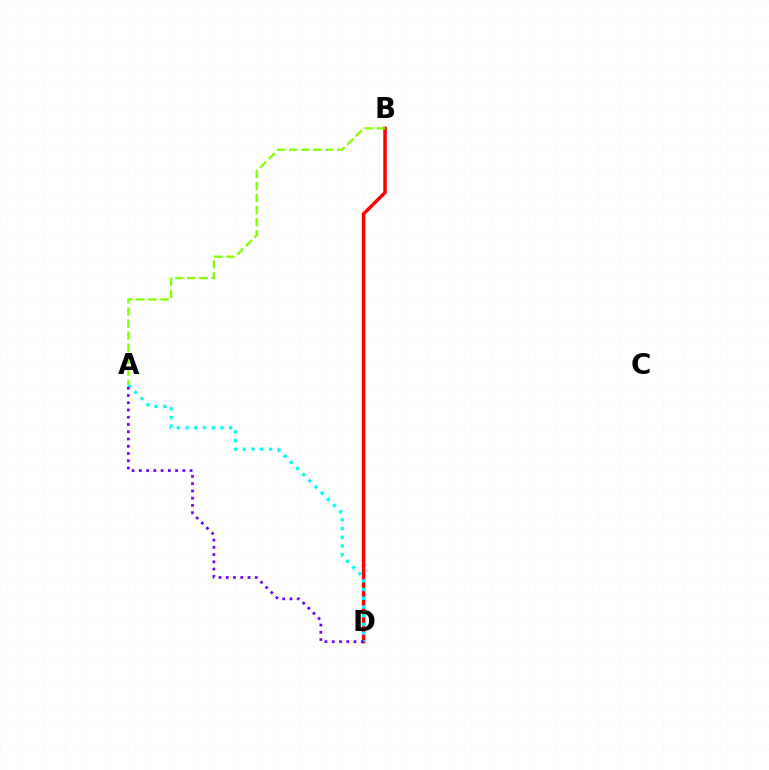{('B', 'D'): [{'color': '#ff0000', 'line_style': 'solid', 'thickness': 2.51}], ('A', 'D'): [{'color': '#00fff6', 'line_style': 'dotted', 'thickness': 2.37}, {'color': '#7200ff', 'line_style': 'dotted', 'thickness': 1.97}], ('A', 'B'): [{'color': '#84ff00', 'line_style': 'dashed', 'thickness': 1.64}]}